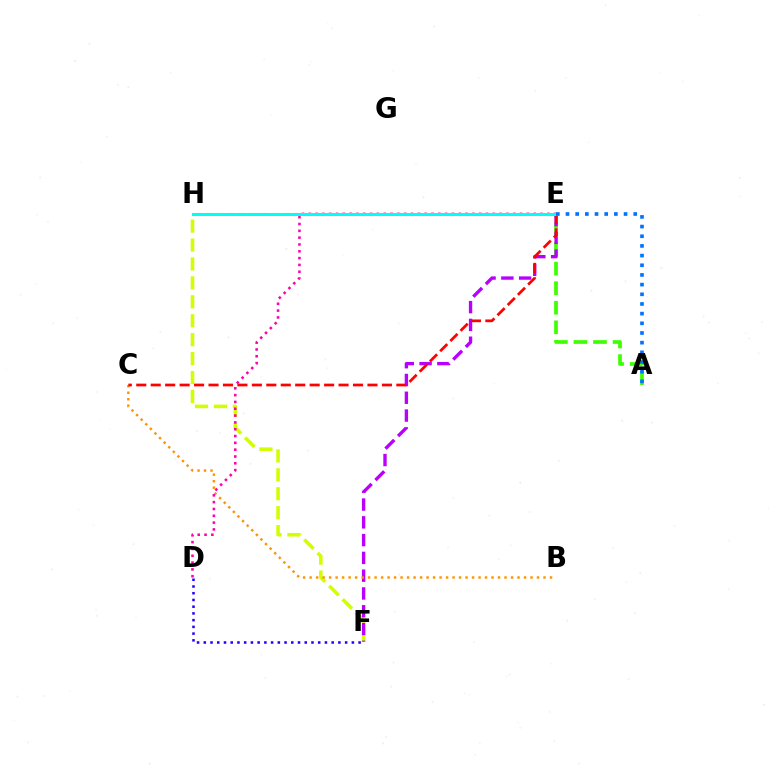{('F', 'H'): [{'color': '#d1ff00', 'line_style': 'dashed', 'thickness': 2.57}], ('A', 'E'): [{'color': '#3dff00', 'line_style': 'dashed', 'thickness': 2.66}, {'color': '#0074ff', 'line_style': 'dotted', 'thickness': 2.63}], ('E', 'F'): [{'color': '#b900ff', 'line_style': 'dashed', 'thickness': 2.42}], ('B', 'C'): [{'color': '#ff9400', 'line_style': 'dotted', 'thickness': 1.77}], ('D', 'E'): [{'color': '#ff00ac', 'line_style': 'dotted', 'thickness': 1.85}], ('D', 'F'): [{'color': '#2500ff', 'line_style': 'dotted', 'thickness': 1.83}], ('C', 'E'): [{'color': '#ff0000', 'line_style': 'dashed', 'thickness': 1.96}], ('E', 'H'): [{'color': '#00ff5c', 'line_style': 'dashed', 'thickness': 1.5}, {'color': '#00fff6', 'line_style': 'solid', 'thickness': 2.16}]}